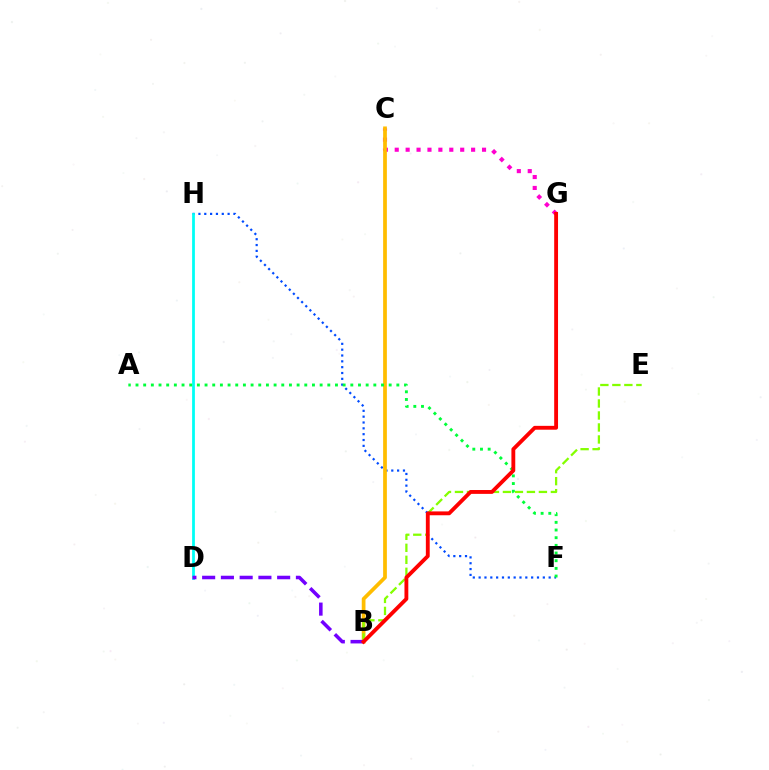{('F', 'H'): [{'color': '#004bff', 'line_style': 'dotted', 'thickness': 1.59}], ('C', 'G'): [{'color': '#ff00cf', 'line_style': 'dotted', 'thickness': 2.96}], ('B', 'C'): [{'color': '#ffbd00', 'line_style': 'solid', 'thickness': 2.69}], ('D', 'H'): [{'color': '#00fff6', 'line_style': 'solid', 'thickness': 2.0}], ('B', 'E'): [{'color': '#84ff00', 'line_style': 'dashed', 'thickness': 1.63}], ('B', 'D'): [{'color': '#7200ff', 'line_style': 'dashed', 'thickness': 2.55}], ('A', 'F'): [{'color': '#00ff39', 'line_style': 'dotted', 'thickness': 2.08}], ('B', 'G'): [{'color': '#ff0000', 'line_style': 'solid', 'thickness': 2.77}]}